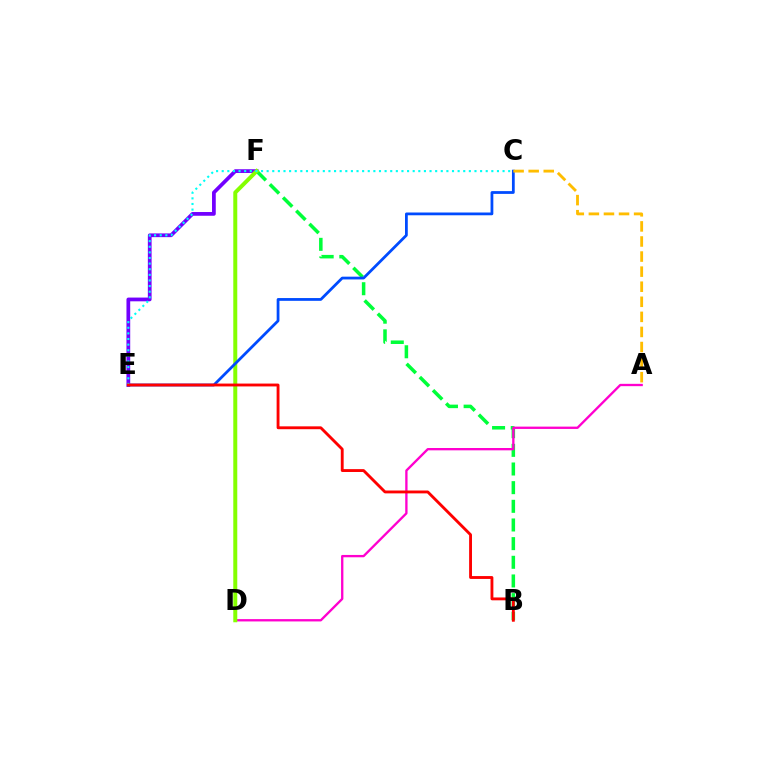{('E', 'F'): [{'color': '#7200ff', 'line_style': 'solid', 'thickness': 2.69}], ('B', 'F'): [{'color': '#00ff39', 'line_style': 'dashed', 'thickness': 2.53}], ('A', 'D'): [{'color': '#ff00cf', 'line_style': 'solid', 'thickness': 1.68}], ('D', 'F'): [{'color': '#84ff00', 'line_style': 'solid', 'thickness': 2.87}], ('C', 'E'): [{'color': '#004bff', 'line_style': 'solid', 'thickness': 2.0}, {'color': '#00fff6', 'line_style': 'dotted', 'thickness': 1.53}], ('A', 'C'): [{'color': '#ffbd00', 'line_style': 'dashed', 'thickness': 2.05}], ('B', 'E'): [{'color': '#ff0000', 'line_style': 'solid', 'thickness': 2.06}]}